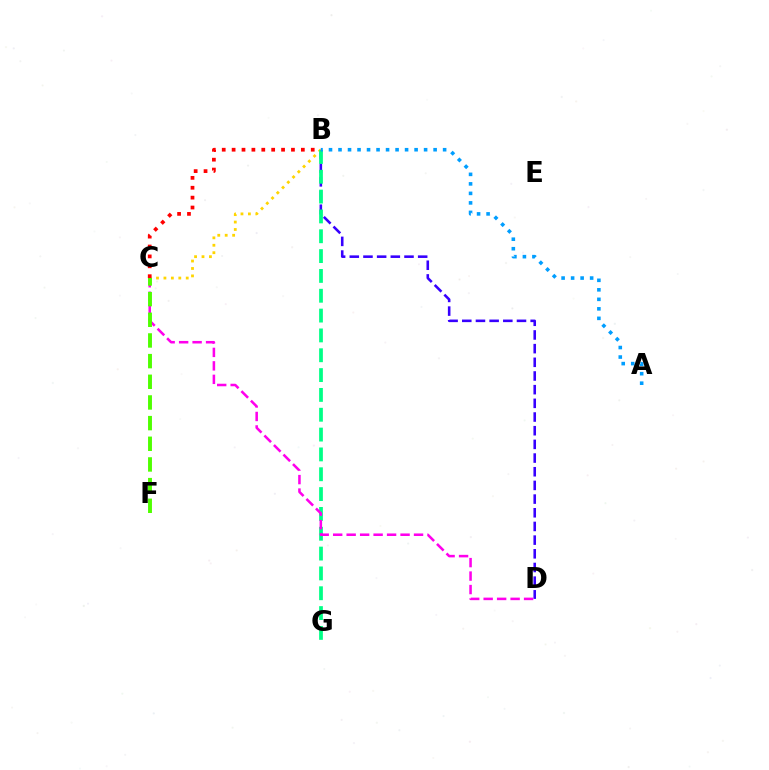{('B', 'D'): [{'color': '#3700ff', 'line_style': 'dashed', 'thickness': 1.86}], ('B', 'C'): [{'color': '#ffd500', 'line_style': 'dotted', 'thickness': 2.02}, {'color': '#ff0000', 'line_style': 'dotted', 'thickness': 2.69}], ('B', 'G'): [{'color': '#00ff86', 'line_style': 'dashed', 'thickness': 2.69}], ('C', 'D'): [{'color': '#ff00ed', 'line_style': 'dashed', 'thickness': 1.83}], ('C', 'F'): [{'color': '#4fff00', 'line_style': 'dashed', 'thickness': 2.81}], ('A', 'B'): [{'color': '#009eff', 'line_style': 'dotted', 'thickness': 2.58}]}